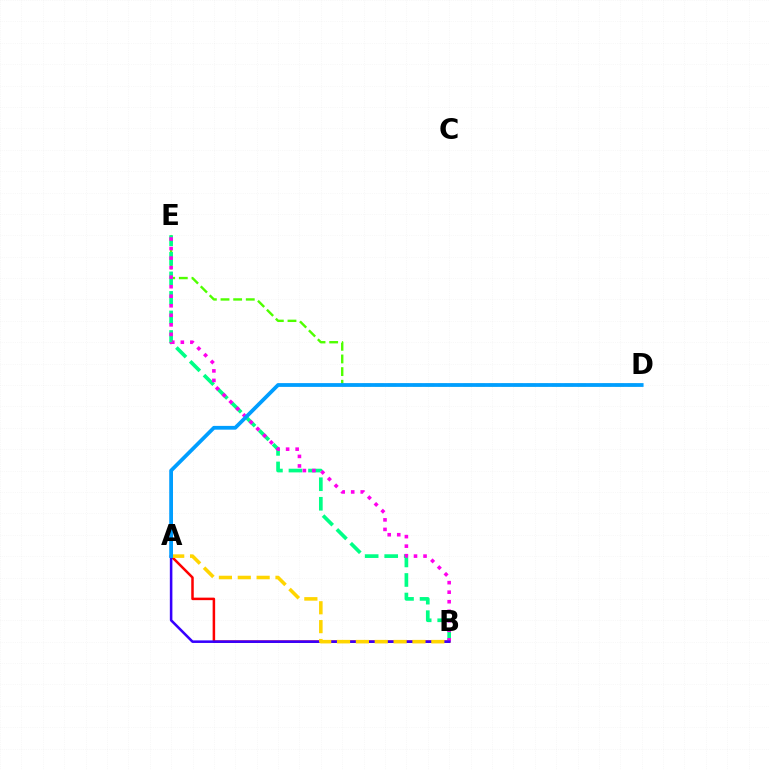{('D', 'E'): [{'color': '#4fff00', 'line_style': 'dashed', 'thickness': 1.72}], ('A', 'B'): [{'color': '#ff0000', 'line_style': 'solid', 'thickness': 1.81}, {'color': '#3700ff', 'line_style': 'solid', 'thickness': 1.84}, {'color': '#ffd500', 'line_style': 'dashed', 'thickness': 2.56}], ('B', 'E'): [{'color': '#00ff86', 'line_style': 'dashed', 'thickness': 2.65}, {'color': '#ff00ed', 'line_style': 'dotted', 'thickness': 2.59}], ('A', 'D'): [{'color': '#009eff', 'line_style': 'solid', 'thickness': 2.71}]}